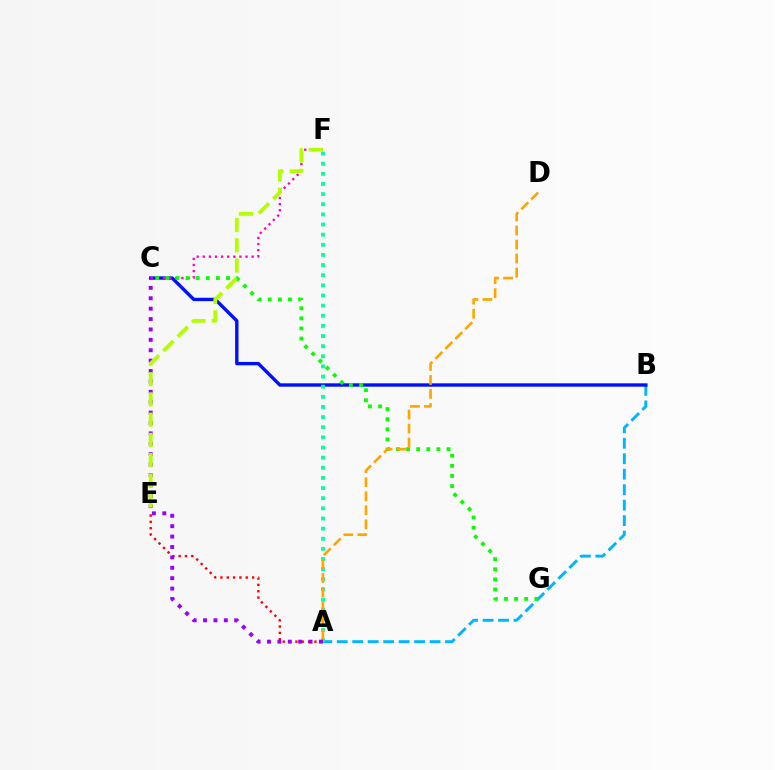{('A', 'B'): [{'color': '#00b5ff', 'line_style': 'dashed', 'thickness': 2.1}], ('B', 'C'): [{'color': '#0010ff', 'line_style': 'solid', 'thickness': 2.43}], ('A', 'E'): [{'color': '#ff0000', 'line_style': 'dotted', 'thickness': 1.72}], ('C', 'F'): [{'color': '#ff00bd', 'line_style': 'dotted', 'thickness': 1.66}], ('A', 'F'): [{'color': '#00ff9d', 'line_style': 'dotted', 'thickness': 2.75}], ('C', 'G'): [{'color': '#08ff00', 'line_style': 'dotted', 'thickness': 2.75}], ('A', 'C'): [{'color': '#9b00ff', 'line_style': 'dotted', 'thickness': 2.82}], ('A', 'D'): [{'color': '#ffa500', 'line_style': 'dashed', 'thickness': 1.91}], ('E', 'F'): [{'color': '#b3ff00', 'line_style': 'dashed', 'thickness': 2.75}]}